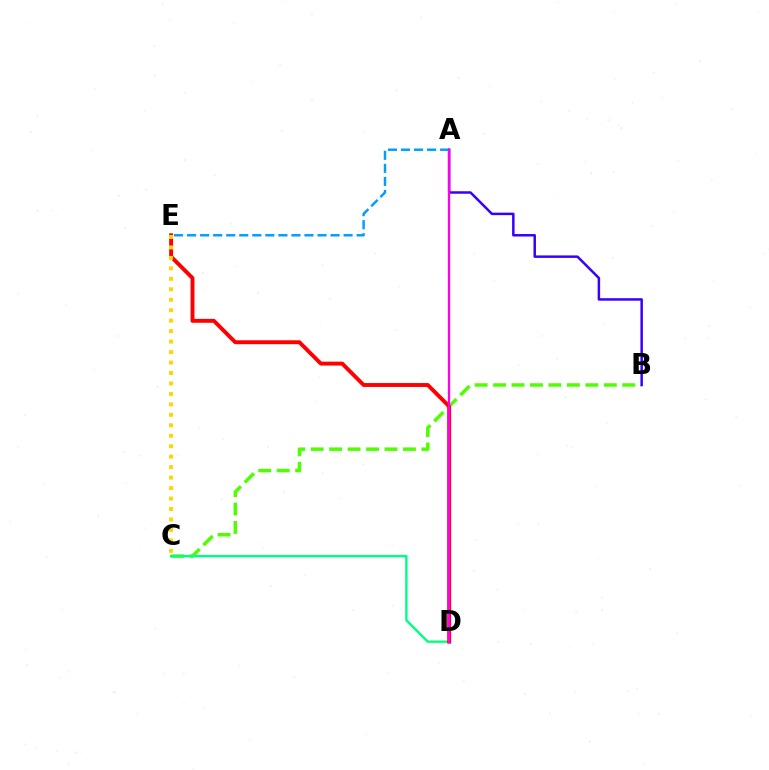{('B', 'C'): [{'color': '#4fff00', 'line_style': 'dashed', 'thickness': 2.51}], ('A', 'B'): [{'color': '#3700ff', 'line_style': 'solid', 'thickness': 1.79}], ('C', 'D'): [{'color': '#00ff86', 'line_style': 'solid', 'thickness': 1.71}], ('D', 'E'): [{'color': '#ff0000', 'line_style': 'solid', 'thickness': 2.81}], ('C', 'E'): [{'color': '#ffd500', 'line_style': 'dotted', 'thickness': 2.84}], ('A', 'E'): [{'color': '#009eff', 'line_style': 'dashed', 'thickness': 1.77}], ('A', 'D'): [{'color': '#ff00ed', 'line_style': 'solid', 'thickness': 1.67}]}